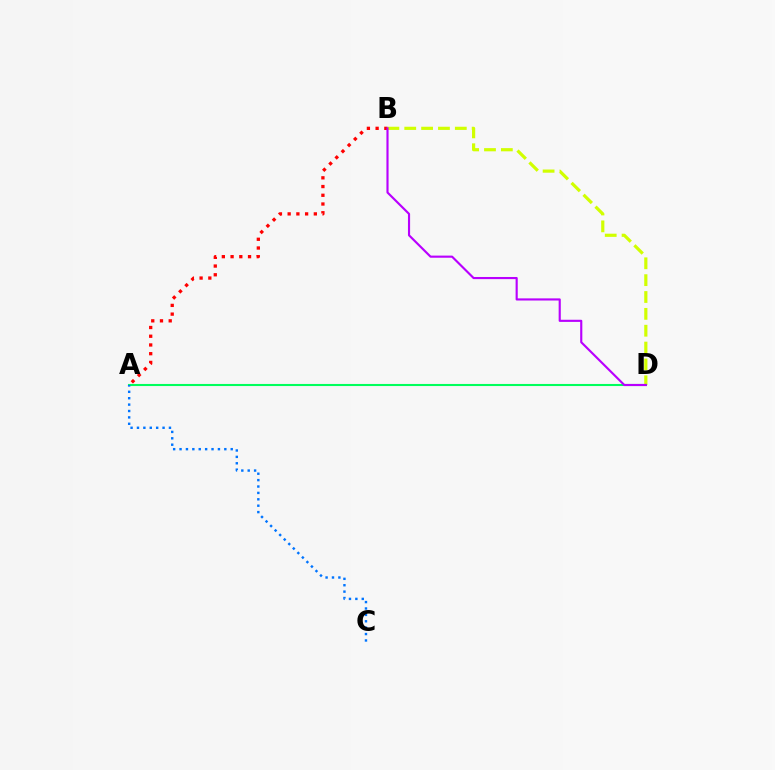{('A', 'B'): [{'color': '#ff0000', 'line_style': 'dotted', 'thickness': 2.37}], ('B', 'D'): [{'color': '#d1ff00', 'line_style': 'dashed', 'thickness': 2.29}, {'color': '#b900ff', 'line_style': 'solid', 'thickness': 1.54}], ('A', 'D'): [{'color': '#00ff5c', 'line_style': 'solid', 'thickness': 1.5}], ('A', 'C'): [{'color': '#0074ff', 'line_style': 'dotted', 'thickness': 1.74}]}